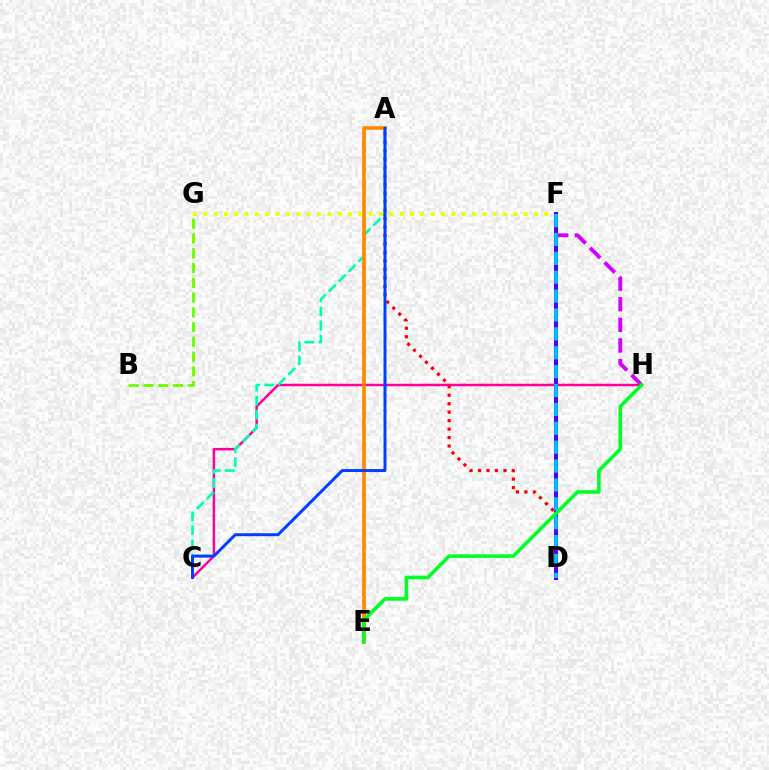{('F', 'H'): [{'color': '#d600ff', 'line_style': 'dashed', 'thickness': 2.8}], ('C', 'H'): [{'color': '#ff00a0', 'line_style': 'solid', 'thickness': 1.79}], ('A', 'D'): [{'color': '#ff0000', 'line_style': 'dotted', 'thickness': 2.3}], ('B', 'G'): [{'color': '#66ff00', 'line_style': 'dashed', 'thickness': 2.01}], ('A', 'C'): [{'color': '#00ffaf', 'line_style': 'dashed', 'thickness': 1.91}, {'color': '#003fff', 'line_style': 'solid', 'thickness': 2.13}], ('A', 'E'): [{'color': '#ff8800', 'line_style': 'solid', 'thickness': 2.63}], ('F', 'G'): [{'color': '#eeff00', 'line_style': 'dotted', 'thickness': 2.81}], ('D', 'F'): [{'color': '#4f00ff', 'line_style': 'solid', 'thickness': 2.91}, {'color': '#00c7ff', 'line_style': 'dashed', 'thickness': 2.57}], ('E', 'H'): [{'color': '#00ff27', 'line_style': 'solid', 'thickness': 2.6}]}